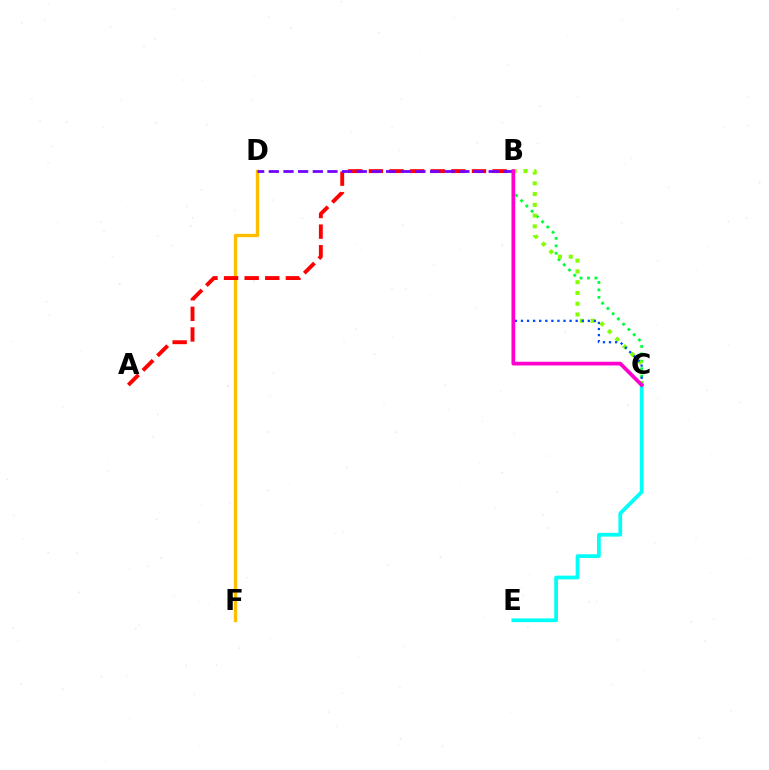{('B', 'C'): [{'color': '#00ff39', 'line_style': 'dotted', 'thickness': 2.02}, {'color': '#84ff00', 'line_style': 'dotted', 'thickness': 2.92}, {'color': '#004bff', 'line_style': 'dotted', 'thickness': 1.65}, {'color': '#ff00cf', 'line_style': 'solid', 'thickness': 2.68}], ('D', 'F'): [{'color': '#ffbd00', 'line_style': 'solid', 'thickness': 2.42}], ('A', 'B'): [{'color': '#ff0000', 'line_style': 'dashed', 'thickness': 2.8}], ('B', 'D'): [{'color': '#7200ff', 'line_style': 'dashed', 'thickness': 1.99}], ('C', 'E'): [{'color': '#00fff6', 'line_style': 'solid', 'thickness': 2.68}]}